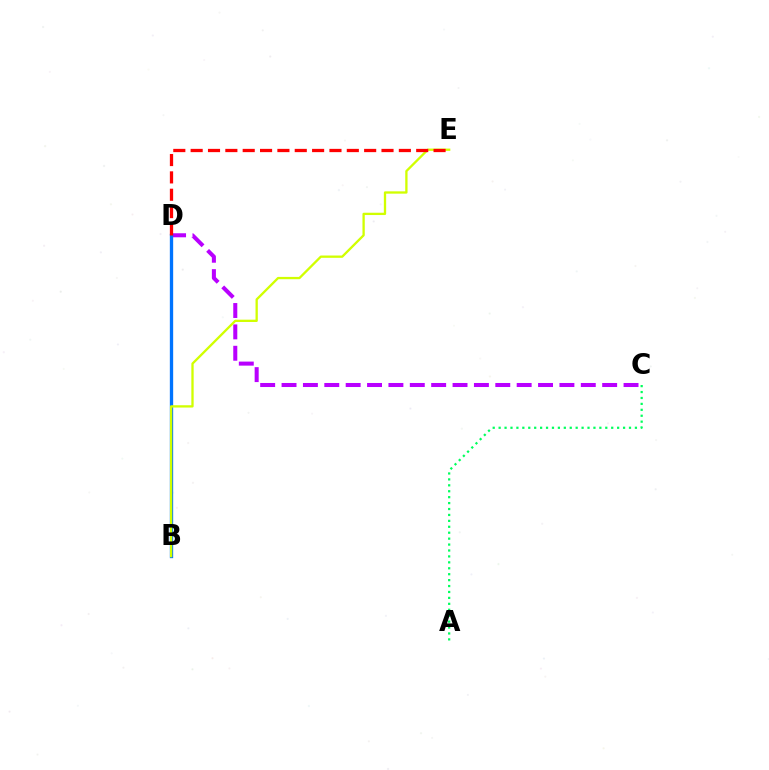{('C', 'D'): [{'color': '#b900ff', 'line_style': 'dashed', 'thickness': 2.9}], ('B', 'D'): [{'color': '#0074ff', 'line_style': 'solid', 'thickness': 2.4}], ('B', 'E'): [{'color': '#d1ff00', 'line_style': 'solid', 'thickness': 1.66}], ('A', 'C'): [{'color': '#00ff5c', 'line_style': 'dotted', 'thickness': 1.61}], ('D', 'E'): [{'color': '#ff0000', 'line_style': 'dashed', 'thickness': 2.36}]}